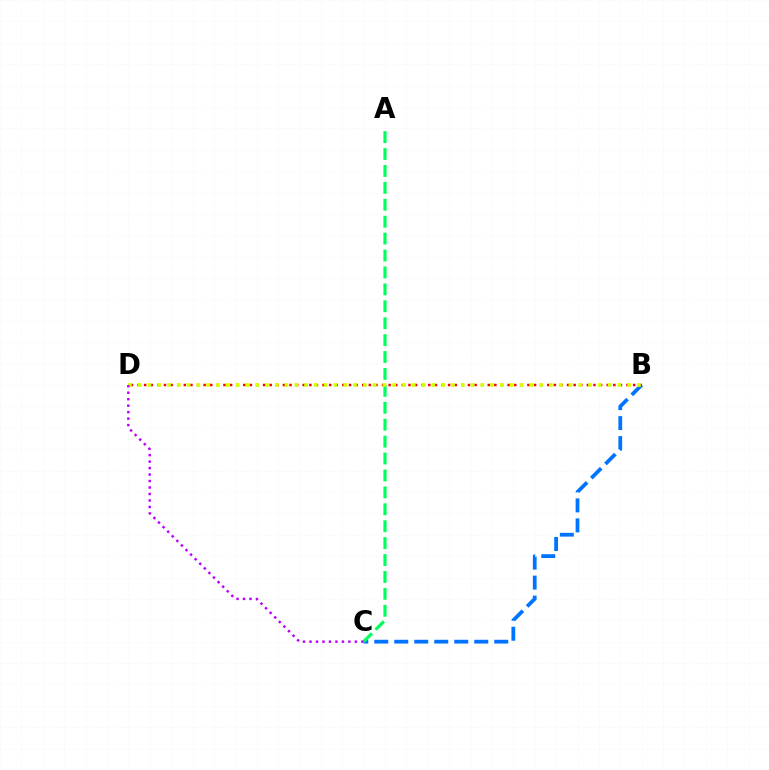{('B', 'C'): [{'color': '#0074ff', 'line_style': 'dashed', 'thickness': 2.72}], ('A', 'C'): [{'color': '#00ff5c', 'line_style': 'dashed', 'thickness': 2.3}], ('B', 'D'): [{'color': '#ff0000', 'line_style': 'dotted', 'thickness': 1.8}, {'color': '#d1ff00', 'line_style': 'dotted', 'thickness': 2.66}], ('C', 'D'): [{'color': '#b900ff', 'line_style': 'dotted', 'thickness': 1.76}]}